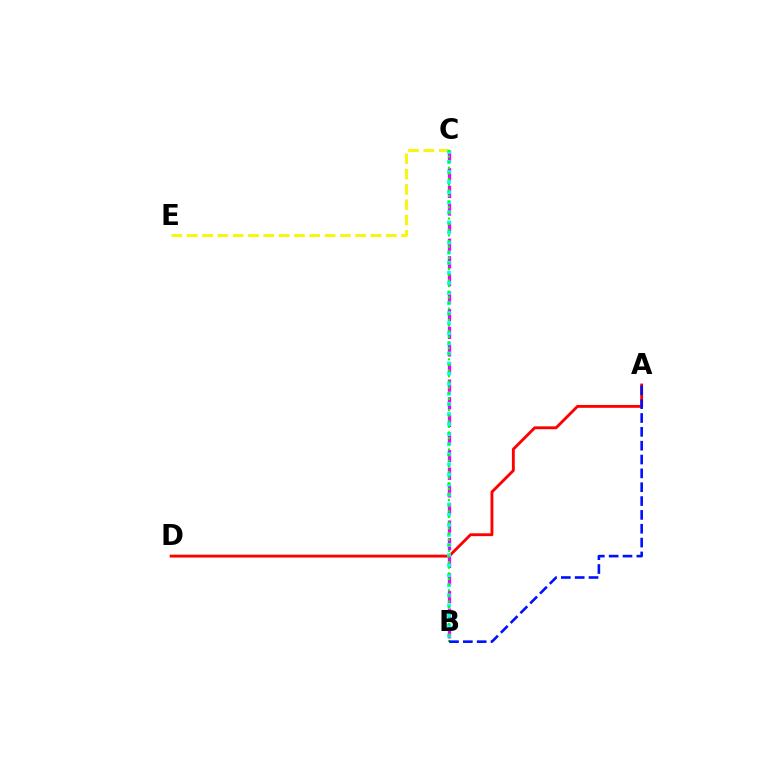{('C', 'E'): [{'color': '#fcf500', 'line_style': 'dashed', 'thickness': 2.08}], ('A', 'D'): [{'color': '#ff0000', 'line_style': 'solid', 'thickness': 2.06}], ('B', 'C'): [{'color': '#ee00ff', 'line_style': 'dashed', 'thickness': 2.39}, {'color': '#00fff6', 'line_style': 'dotted', 'thickness': 2.74}, {'color': '#08ff00', 'line_style': 'dotted', 'thickness': 1.53}], ('A', 'B'): [{'color': '#0010ff', 'line_style': 'dashed', 'thickness': 1.88}]}